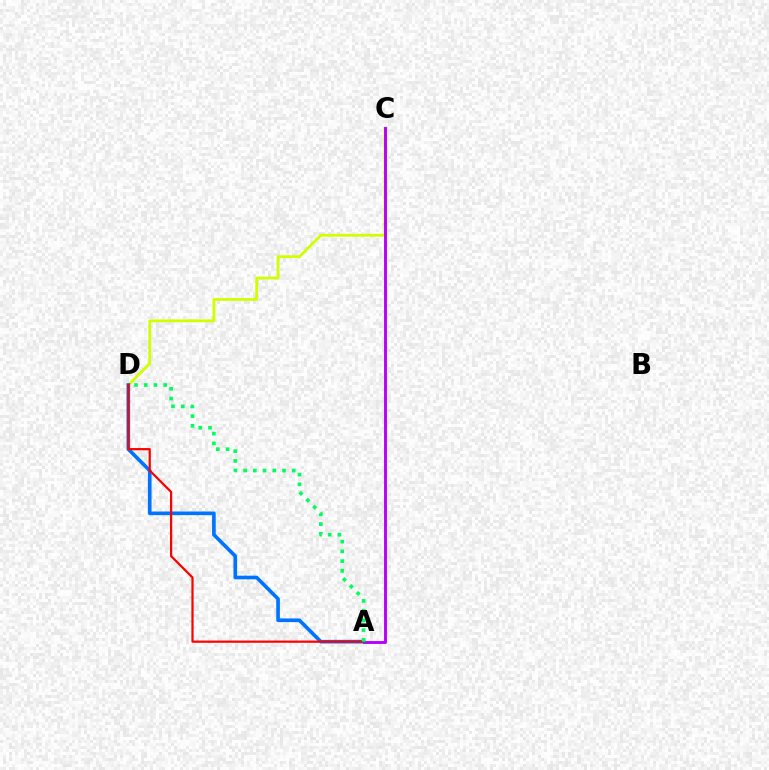{('C', 'D'): [{'color': '#d1ff00', 'line_style': 'solid', 'thickness': 2.02}], ('A', 'C'): [{'color': '#b900ff', 'line_style': 'solid', 'thickness': 2.1}], ('A', 'D'): [{'color': '#0074ff', 'line_style': 'solid', 'thickness': 2.63}, {'color': '#ff0000', 'line_style': 'solid', 'thickness': 1.6}, {'color': '#00ff5c', 'line_style': 'dotted', 'thickness': 2.64}]}